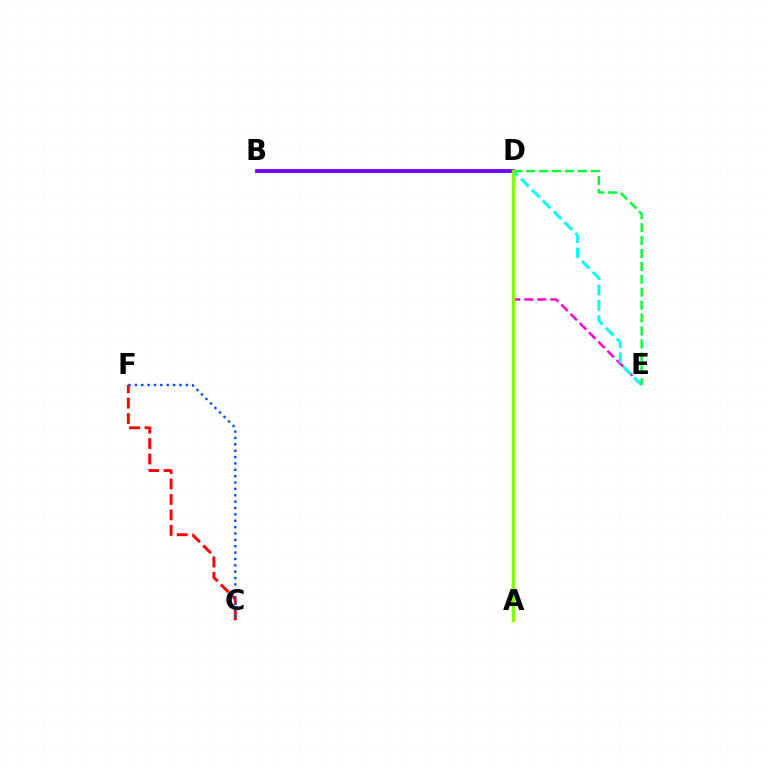{('D', 'E'): [{'color': '#ff00cf', 'line_style': 'dashed', 'thickness': 1.78}, {'color': '#00fff6', 'line_style': 'dashed', 'thickness': 2.08}, {'color': '#00ff39', 'line_style': 'dashed', 'thickness': 1.75}], ('A', 'D'): [{'color': '#ffbd00', 'line_style': 'solid', 'thickness': 1.82}, {'color': '#84ff00', 'line_style': 'solid', 'thickness': 2.49}], ('B', 'D'): [{'color': '#7200ff', 'line_style': 'solid', 'thickness': 2.8}], ('C', 'F'): [{'color': '#ff0000', 'line_style': 'dashed', 'thickness': 2.1}, {'color': '#004bff', 'line_style': 'dotted', 'thickness': 1.73}]}